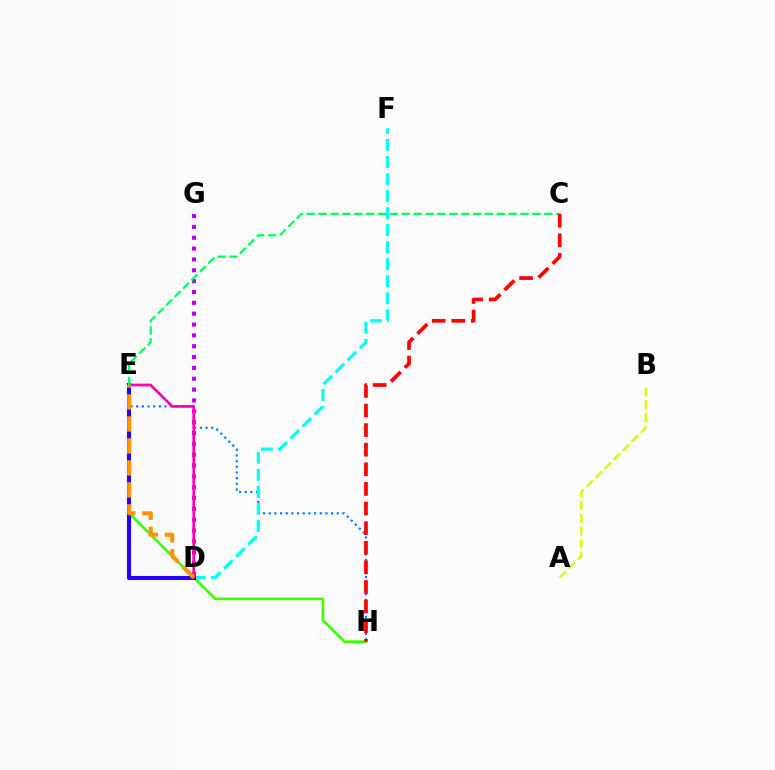{('E', 'H'): [{'color': '#0074ff', 'line_style': 'dotted', 'thickness': 1.54}, {'color': '#3dff00', 'line_style': 'solid', 'thickness': 1.92}], ('D', 'G'): [{'color': '#b900ff', 'line_style': 'dotted', 'thickness': 2.95}], ('D', 'F'): [{'color': '#00fff6', 'line_style': 'dashed', 'thickness': 2.31}], ('D', 'E'): [{'color': '#2500ff', 'line_style': 'solid', 'thickness': 2.95}, {'color': '#ff00ac', 'line_style': 'solid', 'thickness': 1.96}, {'color': '#ff9400', 'line_style': 'dashed', 'thickness': 2.99}], ('A', 'B'): [{'color': '#d1ff00', 'line_style': 'dashed', 'thickness': 1.73}], ('C', 'E'): [{'color': '#00ff5c', 'line_style': 'dashed', 'thickness': 1.61}], ('C', 'H'): [{'color': '#ff0000', 'line_style': 'dashed', 'thickness': 2.66}]}